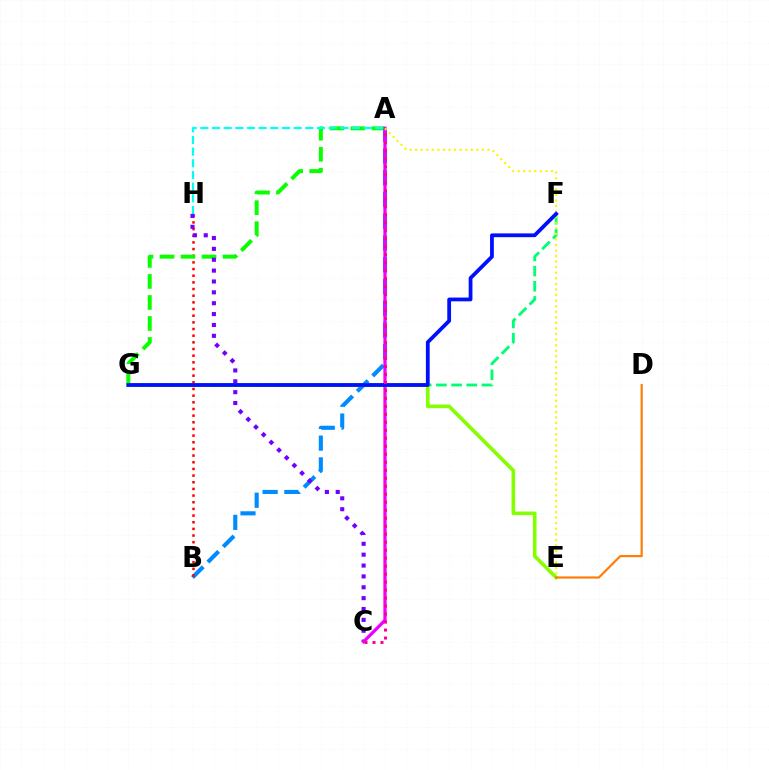{('A', 'B'): [{'color': '#008cff', 'line_style': 'dashed', 'thickness': 2.95}], ('B', 'H'): [{'color': '#ff0000', 'line_style': 'dotted', 'thickness': 1.81}], ('A', 'G'): [{'color': '#08ff00', 'line_style': 'dashed', 'thickness': 2.86}], ('F', 'G'): [{'color': '#00ff74', 'line_style': 'dashed', 'thickness': 2.06}, {'color': '#0010ff', 'line_style': 'solid', 'thickness': 2.72}], ('E', 'G'): [{'color': '#84ff00', 'line_style': 'solid', 'thickness': 2.61}], ('A', 'H'): [{'color': '#00fff6', 'line_style': 'dashed', 'thickness': 1.58}], ('C', 'H'): [{'color': '#7200ff', 'line_style': 'dotted', 'thickness': 2.95}], ('A', 'C'): [{'color': '#ee00ff', 'line_style': 'solid', 'thickness': 2.35}, {'color': '#ff0094', 'line_style': 'dotted', 'thickness': 2.17}], ('A', 'E'): [{'color': '#fcf500', 'line_style': 'dotted', 'thickness': 1.51}], ('D', 'E'): [{'color': '#ff7c00', 'line_style': 'solid', 'thickness': 1.55}]}